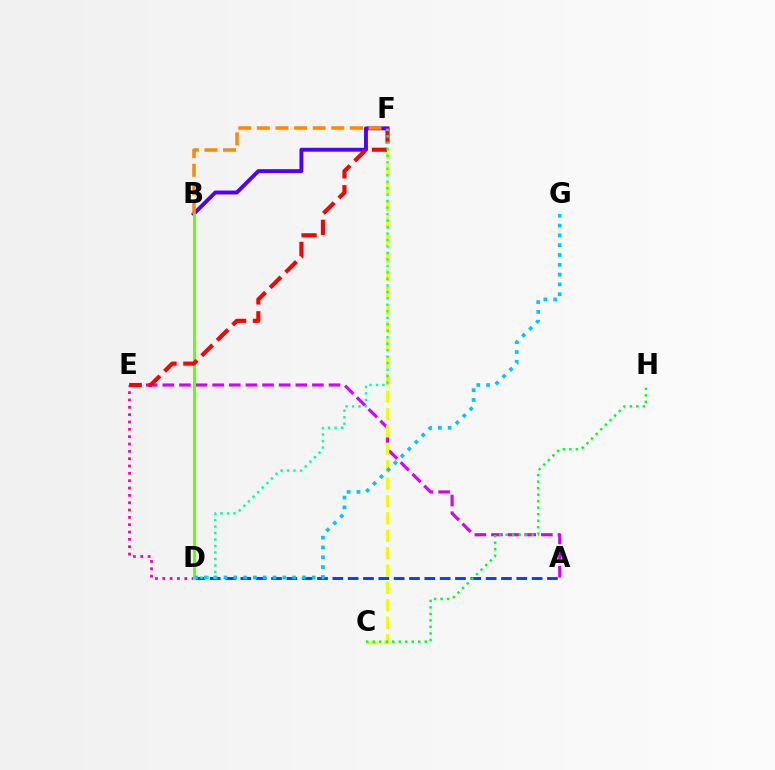{('A', 'E'): [{'color': '#d600ff', 'line_style': 'dashed', 'thickness': 2.26}], ('A', 'D'): [{'color': '#003fff', 'line_style': 'dashed', 'thickness': 2.08}], ('C', 'F'): [{'color': '#eeff00', 'line_style': 'dashed', 'thickness': 2.36}], ('D', 'E'): [{'color': '#ff00a0', 'line_style': 'dotted', 'thickness': 1.99}], ('B', 'F'): [{'color': '#4f00ff', 'line_style': 'solid', 'thickness': 2.8}, {'color': '#ff8800', 'line_style': 'dashed', 'thickness': 2.53}], ('B', 'D'): [{'color': '#66ff00', 'line_style': 'solid', 'thickness': 2.11}], ('E', 'F'): [{'color': '#ff0000', 'line_style': 'dashed', 'thickness': 2.96}], ('C', 'H'): [{'color': '#00ff27', 'line_style': 'dotted', 'thickness': 1.77}], ('D', 'G'): [{'color': '#00c7ff', 'line_style': 'dotted', 'thickness': 2.66}], ('D', 'F'): [{'color': '#00ffaf', 'line_style': 'dotted', 'thickness': 1.76}]}